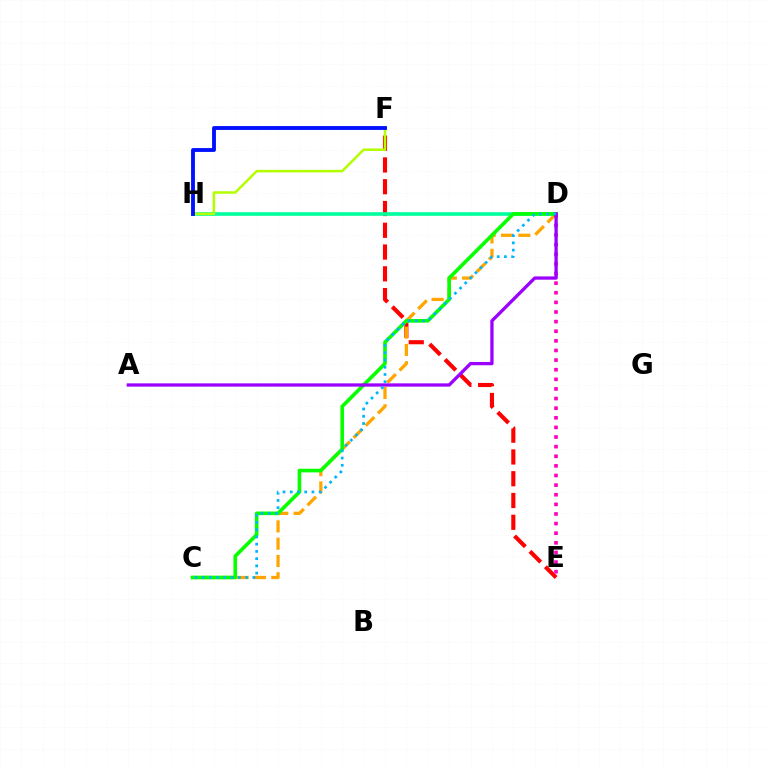{('E', 'F'): [{'color': '#ff0000', 'line_style': 'dashed', 'thickness': 2.96}], ('C', 'D'): [{'color': '#ffa500', 'line_style': 'dashed', 'thickness': 2.35}, {'color': '#08ff00', 'line_style': 'solid', 'thickness': 2.62}, {'color': '#00b5ff', 'line_style': 'dotted', 'thickness': 1.97}], ('D', 'H'): [{'color': '#00ff9d', 'line_style': 'solid', 'thickness': 2.63}], ('F', 'H'): [{'color': '#b3ff00', 'line_style': 'solid', 'thickness': 1.81}, {'color': '#0010ff', 'line_style': 'solid', 'thickness': 2.78}], ('D', 'E'): [{'color': '#ff00bd', 'line_style': 'dotted', 'thickness': 2.61}], ('A', 'D'): [{'color': '#9b00ff', 'line_style': 'solid', 'thickness': 2.36}]}